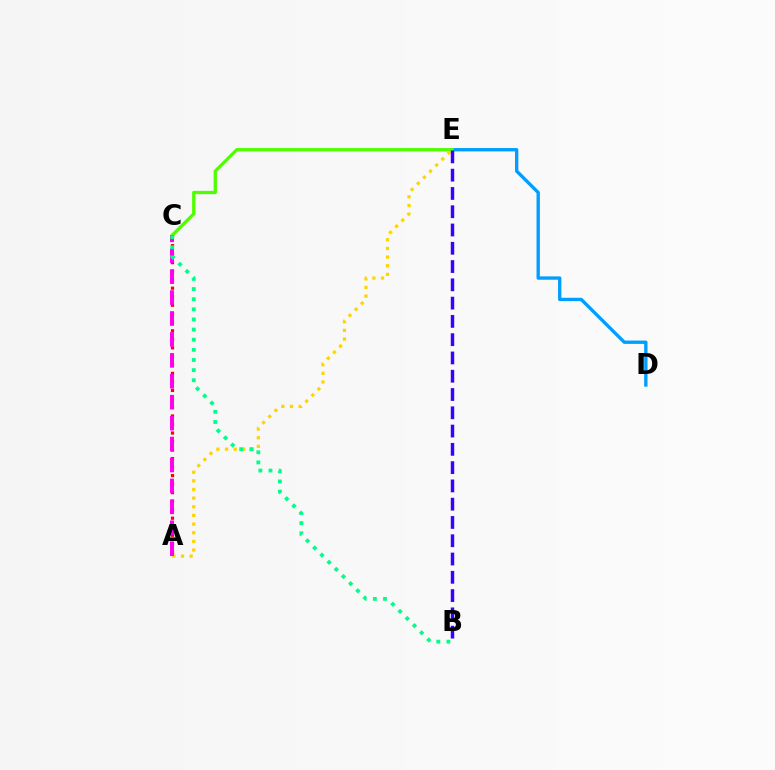{('D', 'E'): [{'color': '#009eff', 'line_style': 'solid', 'thickness': 2.41}], ('C', 'E'): [{'color': '#4fff00', 'line_style': 'solid', 'thickness': 2.38}], ('A', 'C'): [{'color': '#ff0000', 'line_style': 'dotted', 'thickness': 2.31}, {'color': '#ff00ed', 'line_style': 'dashed', 'thickness': 2.84}], ('A', 'E'): [{'color': '#ffd500', 'line_style': 'dotted', 'thickness': 2.35}], ('B', 'E'): [{'color': '#3700ff', 'line_style': 'dashed', 'thickness': 2.48}], ('B', 'C'): [{'color': '#00ff86', 'line_style': 'dotted', 'thickness': 2.75}]}